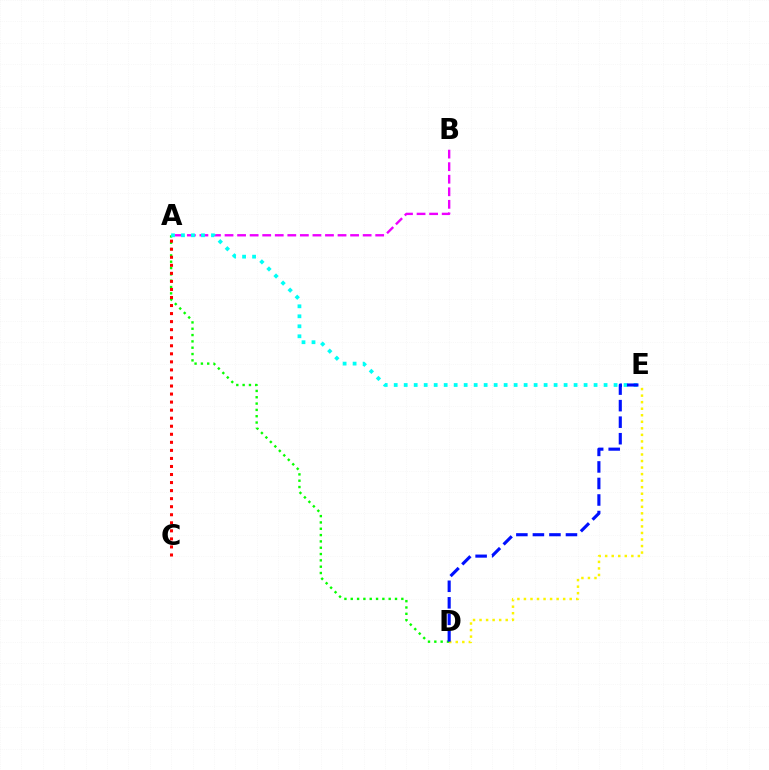{('A', 'B'): [{'color': '#ee00ff', 'line_style': 'dashed', 'thickness': 1.71}], ('D', 'E'): [{'color': '#fcf500', 'line_style': 'dotted', 'thickness': 1.78}, {'color': '#0010ff', 'line_style': 'dashed', 'thickness': 2.25}], ('A', 'D'): [{'color': '#08ff00', 'line_style': 'dotted', 'thickness': 1.72}], ('A', 'E'): [{'color': '#00fff6', 'line_style': 'dotted', 'thickness': 2.72}], ('A', 'C'): [{'color': '#ff0000', 'line_style': 'dotted', 'thickness': 2.19}]}